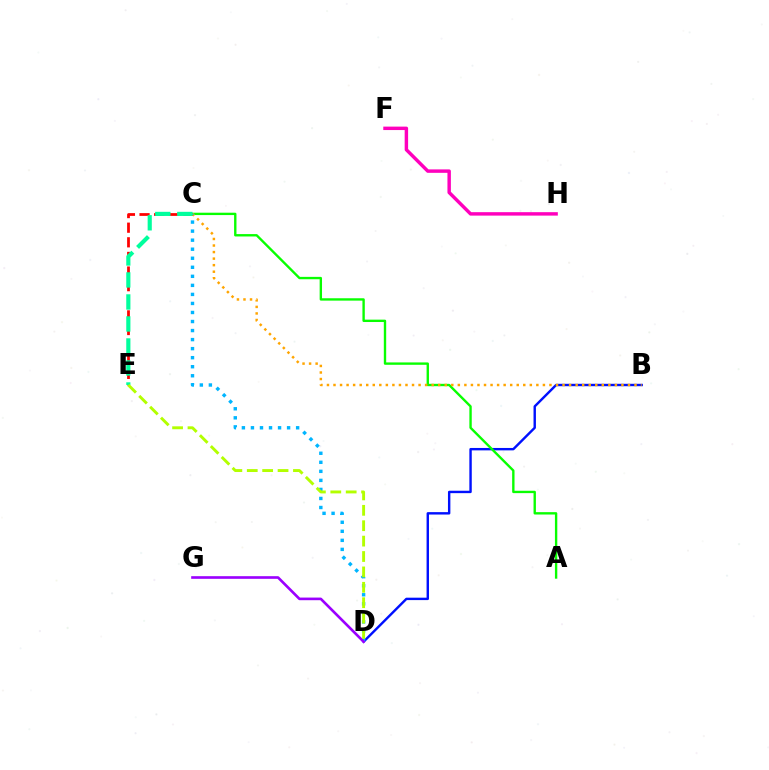{('B', 'D'): [{'color': '#0010ff', 'line_style': 'solid', 'thickness': 1.74}], ('C', 'E'): [{'color': '#ff0000', 'line_style': 'dashed', 'thickness': 1.99}, {'color': '#00ff9d', 'line_style': 'dashed', 'thickness': 2.99}], ('A', 'C'): [{'color': '#08ff00', 'line_style': 'solid', 'thickness': 1.71}], ('F', 'H'): [{'color': '#ff00bd', 'line_style': 'solid', 'thickness': 2.48}], ('B', 'C'): [{'color': '#ffa500', 'line_style': 'dotted', 'thickness': 1.78}], ('C', 'D'): [{'color': '#00b5ff', 'line_style': 'dotted', 'thickness': 2.46}], ('D', 'G'): [{'color': '#9b00ff', 'line_style': 'solid', 'thickness': 1.9}], ('D', 'E'): [{'color': '#b3ff00', 'line_style': 'dashed', 'thickness': 2.09}]}